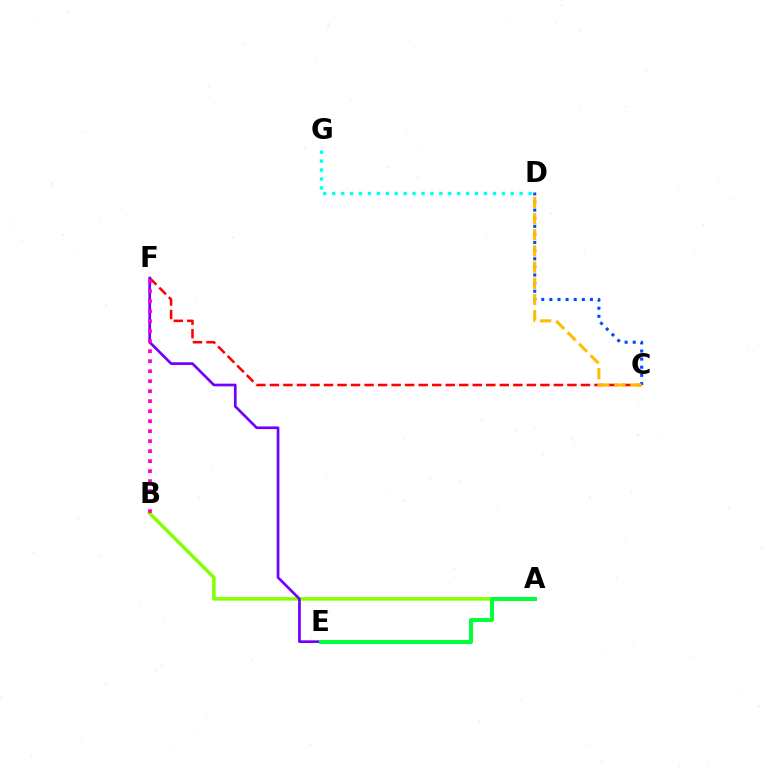{('C', 'D'): [{'color': '#004bff', 'line_style': 'dotted', 'thickness': 2.2}, {'color': '#ffbd00', 'line_style': 'dashed', 'thickness': 2.2}], ('A', 'B'): [{'color': '#84ff00', 'line_style': 'solid', 'thickness': 2.52}], ('C', 'F'): [{'color': '#ff0000', 'line_style': 'dashed', 'thickness': 1.84}], ('E', 'F'): [{'color': '#7200ff', 'line_style': 'solid', 'thickness': 1.94}], ('A', 'E'): [{'color': '#00ff39', 'line_style': 'solid', 'thickness': 2.84}], ('D', 'G'): [{'color': '#00fff6', 'line_style': 'dotted', 'thickness': 2.42}], ('B', 'F'): [{'color': '#ff00cf', 'line_style': 'dotted', 'thickness': 2.72}]}